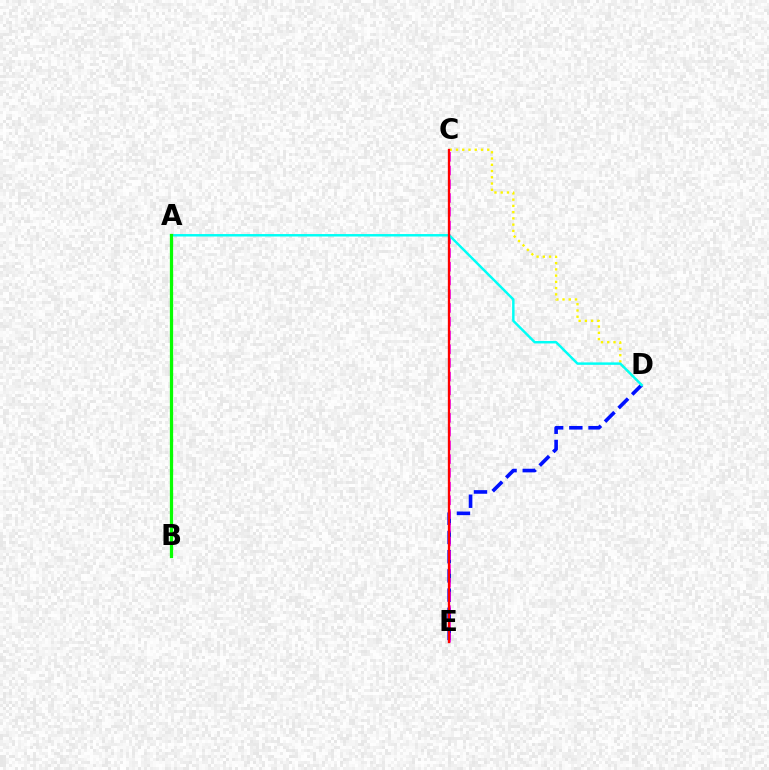{('D', 'E'): [{'color': '#0010ff', 'line_style': 'dashed', 'thickness': 2.61}], ('C', 'D'): [{'color': '#fcf500', 'line_style': 'dotted', 'thickness': 1.7}], ('C', 'E'): [{'color': '#ee00ff', 'line_style': 'dashed', 'thickness': 1.87}, {'color': '#ff0000', 'line_style': 'solid', 'thickness': 1.67}], ('A', 'D'): [{'color': '#00fff6', 'line_style': 'solid', 'thickness': 1.77}], ('A', 'B'): [{'color': '#08ff00', 'line_style': 'solid', 'thickness': 2.34}]}